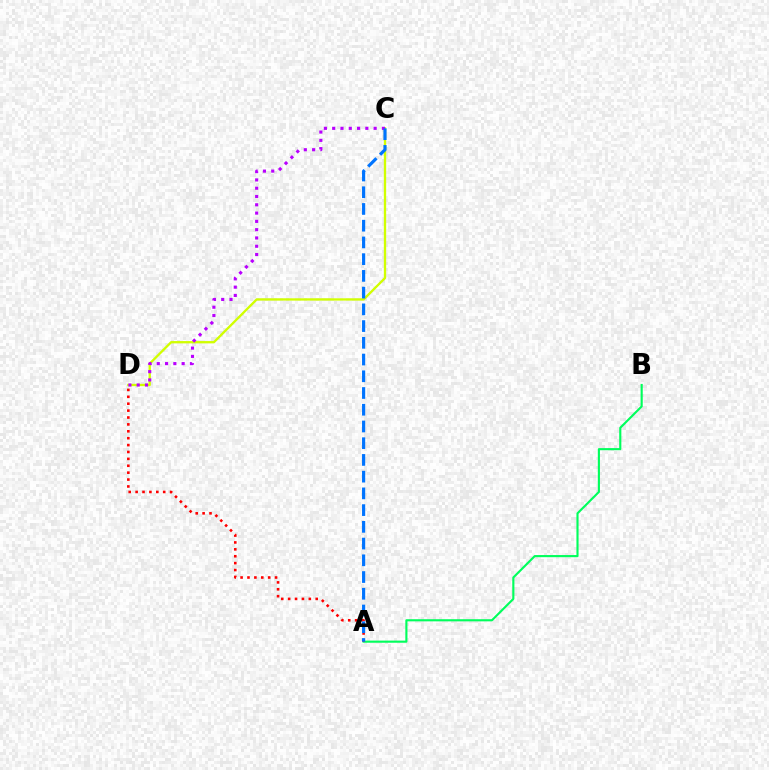{('A', 'B'): [{'color': '#00ff5c', 'line_style': 'solid', 'thickness': 1.54}], ('A', 'D'): [{'color': '#ff0000', 'line_style': 'dotted', 'thickness': 1.87}], ('C', 'D'): [{'color': '#d1ff00', 'line_style': 'solid', 'thickness': 1.67}, {'color': '#b900ff', 'line_style': 'dotted', 'thickness': 2.25}], ('A', 'C'): [{'color': '#0074ff', 'line_style': 'dashed', 'thickness': 2.27}]}